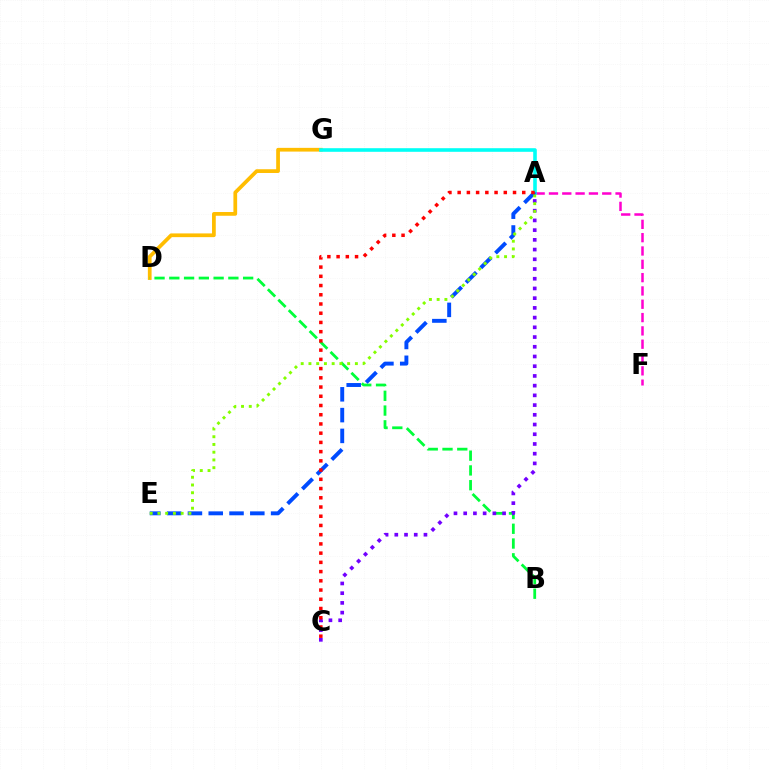{('D', 'G'): [{'color': '#ffbd00', 'line_style': 'solid', 'thickness': 2.69}], ('A', 'F'): [{'color': '#ff00cf', 'line_style': 'dashed', 'thickness': 1.81}], ('B', 'D'): [{'color': '#00ff39', 'line_style': 'dashed', 'thickness': 2.01}], ('A', 'G'): [{'color': '#00fff6', 'line_style': 'solid', 'thickness': 2.59}], ('A', 'C'): [{'color': '#7200ff', 'line_style': 'dotted', 'thickness': 2.64}, {'color': '#ff0000', 'line_style': 'dotted', 'thickness': 2.51}], ('A', 'E'): [{'color': '#004bff', 'line_style': 'dashed', 'thickness': 2.82}, {'color': '#84ff00', 'line_style': 'dotted', 'thickness': 2.1}]}